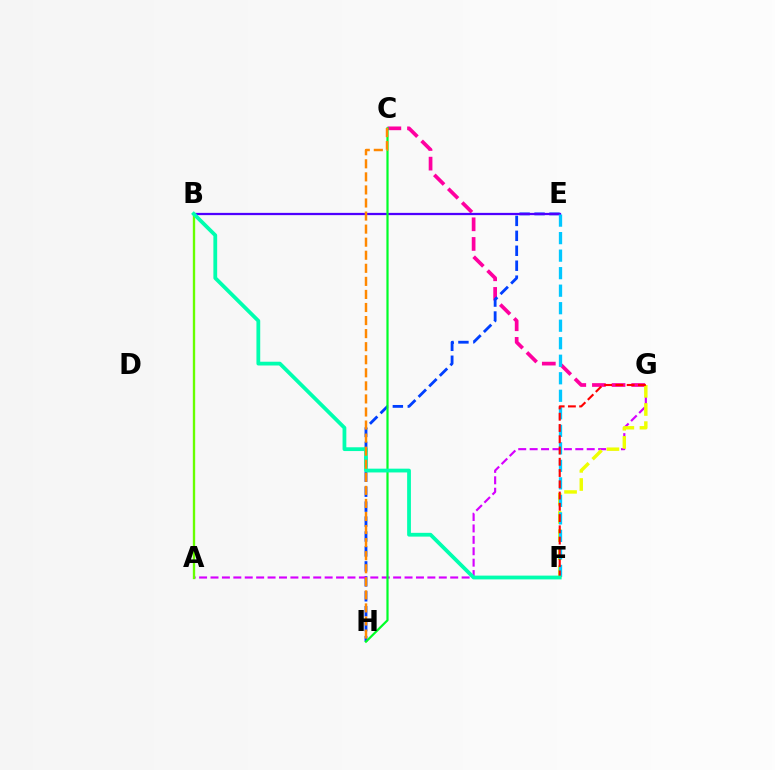{('C', 'G'): [{'color': '#ff00a0', 'line_style': 'dashed', 'thickness': 2.67}], ('E', 'H'): [{'color': '#003fff', 'line_style': 'dashed', 'thickness': 2.03}], ('B', 'E'): [{'color': '#4f00ff', 'line_style': 'solid', 'thickness': 1.62}], ('A', 'G'): [{'color': '#d600ff', 'line_style': 'dashed', 'thickness': 1.55}], ('F', 'G'): [{'color': '#eeff00', 'line_style': 'dashed', 'thickness': 2.47}, {'color': '#ff0000', 'line_style': 'dashed', 'thickness': 1.53}], ('A', 'B'): [{'color': '#66ff00', 'line_style': 'solid', 'thickness': 1.69}], ('C', 'H'): [{'color': '#00ff27', 'line_style': 'solid', 'thickness': 1.59}, {'color': '#ff8800', 'line_style': 'dashed', 'thickness': 1.77}], ('E', 'F'): [{'color': '#00c7ff', 'line_style': 'dashed', 'thickness': 2.38}], ('B', 'F'): [{'color': '#00ffaf', 'line_style': 'solid', 'thickness': 2.72}]}